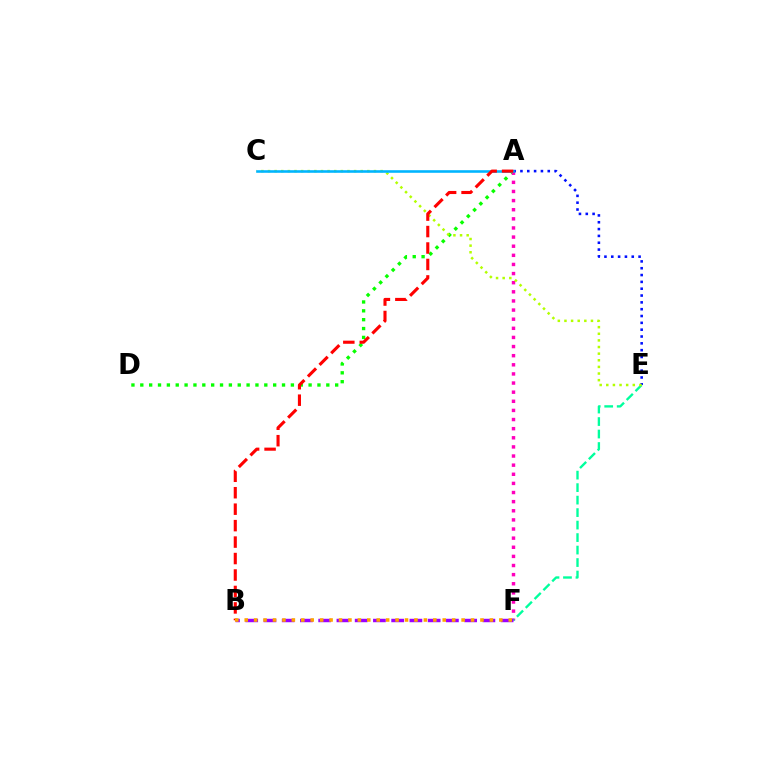{('A', 'D'): [{'color': '#08ff00', 'line_style': 'dotted', 'thickness': 2.41}], ('A', 'F'): [{'color': '#ff00bd', 'line_style': 'dotted', 'thickness': 2.48}], ('A', 'E'): [{'color': '#0010ff', 'line_style': 'dotted', 'thickness': 1.85}], ('E', 'F'): [{'color': '#00ff9d', 'line_style': 'dashed', 'thickness': 1.7}], ('C', 'E'): [{'color': '#b3ff00', 'line_style': 'dotted', 'thickness': 1.8}], ('B', 'F'): [{'color': '#9b00ff', 'line_style': 'dashed', 'thickness': 2.48}, {'color': '#ffa500', 'line_style': 'dotted', 'thickness': 2.56}], ('A', 'C'): [{'color': '#00b5ff', 'line_style': 'solid', 'thickness': 1.86}], ('A', 'B'): [{'color': '#ff0000', 'line_style': 'dashed', 'thickness': 2.24}]}